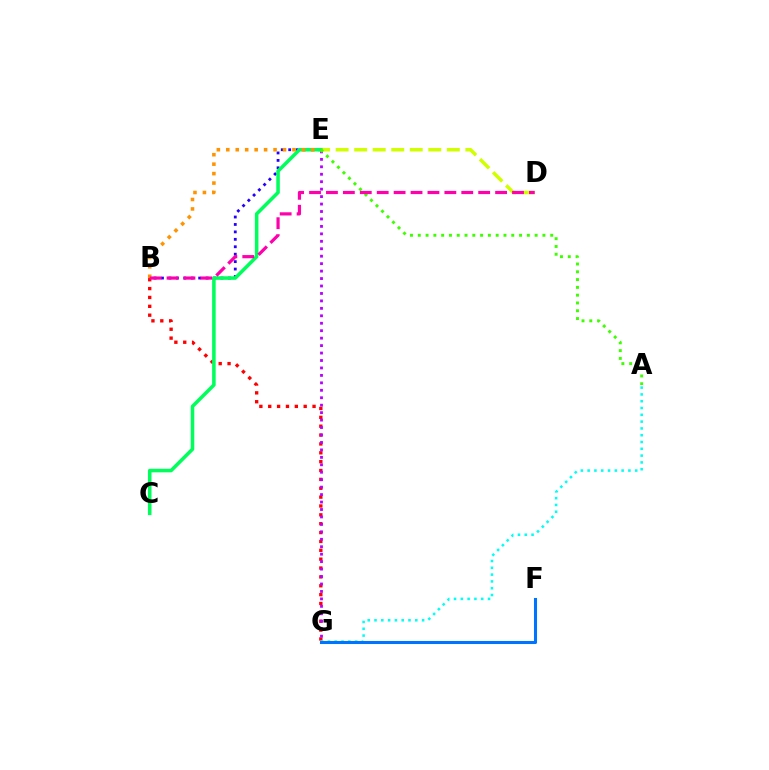{('B', 'G'): [{'color': '#ff0000', 'line_style': 'dotted', 'thickness': 2.41}], ('E', 'G'): [{'color': '#b900ff', 'line_style': 'dotted', 'thickness': 2.02}], ('D', 'E'): [{'color': '#d1ff00', 'line_style': 'dashed', 'thickness': 2.52}], ('A', 'G'): [{'color': '#00fff6', 'line_style': 'dotted', 'thickness': 1.85}], ('B', 'E'): [{'color': '#2500ff', 'line_style': 'dotted', 'thickness': 2.02}, {'color': '#ff9400', 'line_style': 'dotted', 'thickness': 2.57}], ('F', 'G'): [{'color': '#0074ff', 'line_style': 'solid', 'thickness': 2.21}], ('C', 'E'): [{'color': '#00ff5c', 'line_style': 'solid', 'thickness': 2.56}], ('A', 'E'): [{'color': '#3dff00', 'line_style': 'dotted', 'thickness': 2.12}], ('B', 'D'): [{'color': '#ff00ac', 'line_style': 'dashed', 'thickness': 2.3}]}